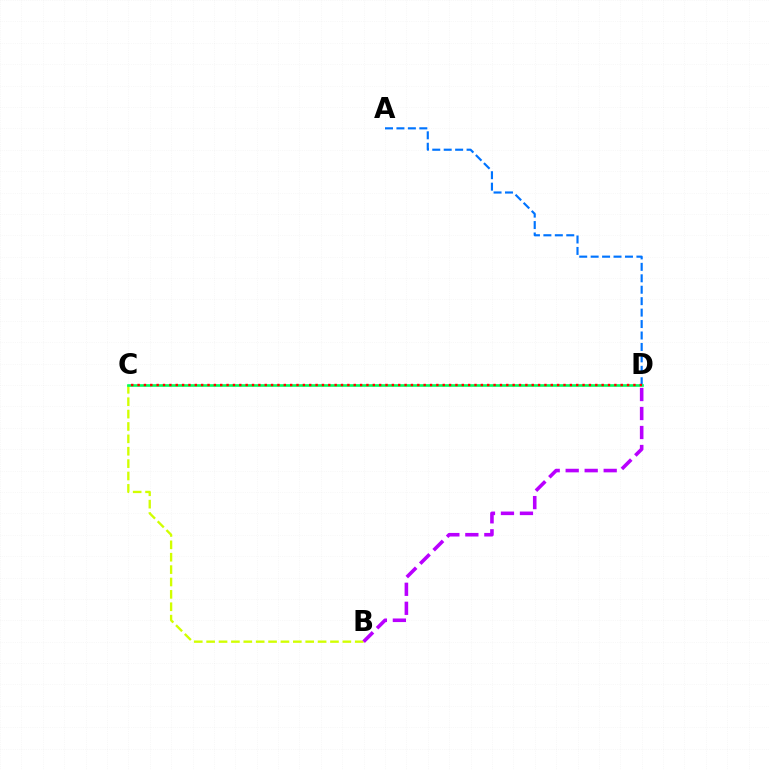{('B', 'C'): [{'color': '#d1ff00', 'line_style': 'dashed', 'thickness': 1.68}], ('A', 'D'): [{'color': '#0074ff', 'line_style': 'dashed', 'thickness': 1.55}], ('C', 'D'): [{'color': '#00ff5c', 'line_style': 'solid', 'thickness': 1.9}, {'color': '#ff0000', 'line_style': 'dotted', 'thickness': 1.73}], ('B', 'D'): [{'color': '#b900ff', 'line_style': 'dashed', 'thickness': 2.58}]}